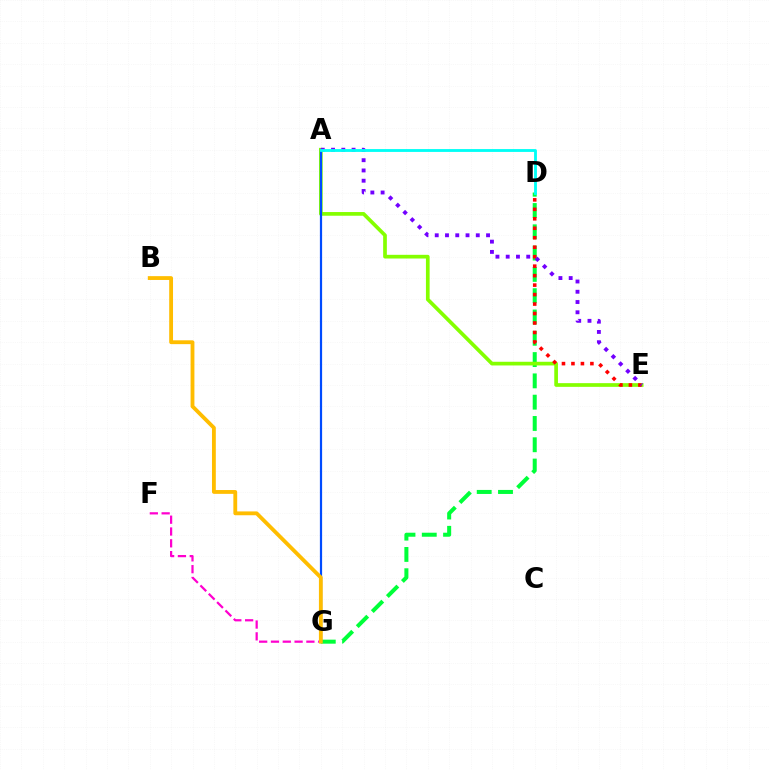{('D', 'G'): [{'color': '#00ff39', 'line_style': 'dashed', 'thickness': 2.89}], ('A', 'E'): [{'color': '#84ff00', 'line_style': 'solid', 'thickness': 2.66}, {'color': '#7200ff', 'line_style': 'dotted', 'thickness': 2.79}], ('F', 'G'): [{'color': '#ff00cf', 'line_style': 'dashed', 'thickness': 1.6}], ('D', 'E'): [{'color': '#ff0000', 'line_style': 'dotted', 'thickness': 2.57}], ('A', 'G'): [{'color': '#004bff', 'line_style': 'solid', 'thickness': 1.6}], ('B', 'G'): [{'color': '#ffbd00', 'line_style': 'solid', 'thickness': 2.76}], ('A', 'D'): [{'color': '#00fff6', 'line_style': 'solid', 'thickness': 2.04}]}